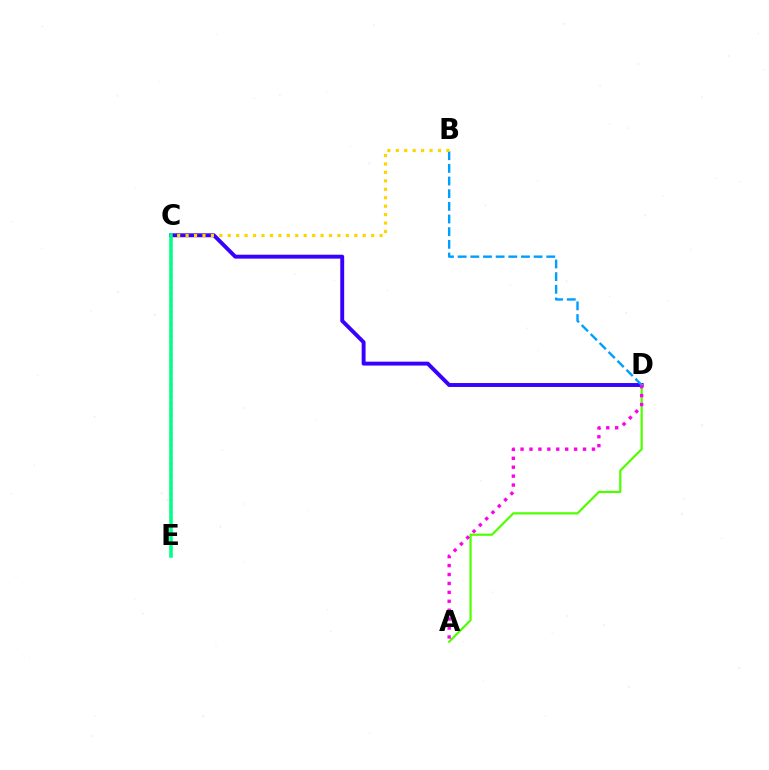{('C', 'E'): [{'color': '#ff0000', 'line_style': 'dotted', 'thickness': 1.65}, {'color': '#00ff86', 'line_style': 'solid', 'thickness': 2.54}], ('C', 'D'): [{'color': '#3700ff', 'line_style': 'solid', 'thickness': 2.82}], ('A', 'D'): [{'color': '#4fff00', 'line_style': 'solid', 'thickness': 1.59}, {'color': '#ff00ed', 'line_style': 'dotted', 'thickness': 2.42}], ('B', 'D'): [{'color': '#009eff', 'line_style': 'dashed', 'thickness': 1.72}], ('B', 'C'): [{'color': '#ffd500', 'line_style': 'dotted', 'thickness': 2.29}]}